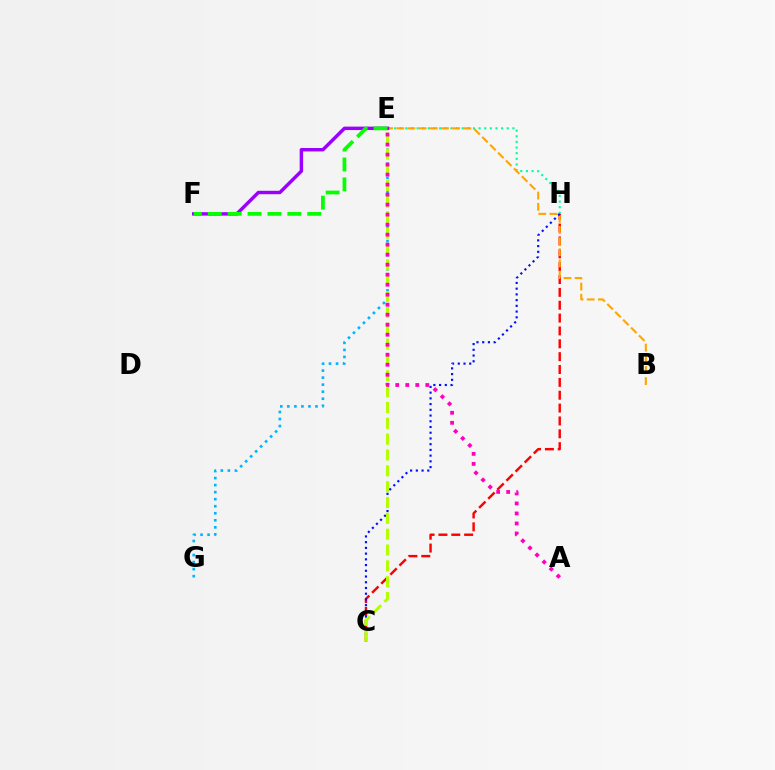{('E', 'H'): [{'color': '#00ff9d', 'line_style': 'dotted', 'thickness': 1.53}], ('C', 'H'): [{'color': '#ff0000', 'line_style': 'dashed', 'thickness': 1.75}, {'color': '#0010ff', 'line_style': 'dotted', 'thickness': 1.56}], ('B', 'E'): [{'color': '#ffa500', 'line_style': 'dashed', 'thickness': 1.52}], ('E', 'G'): [{'color': '#00b5ff', 'line_style': 'dotted', 'thickness': 1.91}], ('E', 'F'): [{'color': '#9b00ff', 'line_style': 'solid', 'thickness': 2.47}, {'color': '#08ff00', 'line_style': 'dashed', 'thickness': 2.7}], ('C', 'E'): [{'color': '#b3ff00', 'line_style': 'dashed', 'thickness': 2.15}], ('A', 'E'): [{'color': '#ff00bd', 'line_style': 'dotted', 'thickness': 2.72}]}